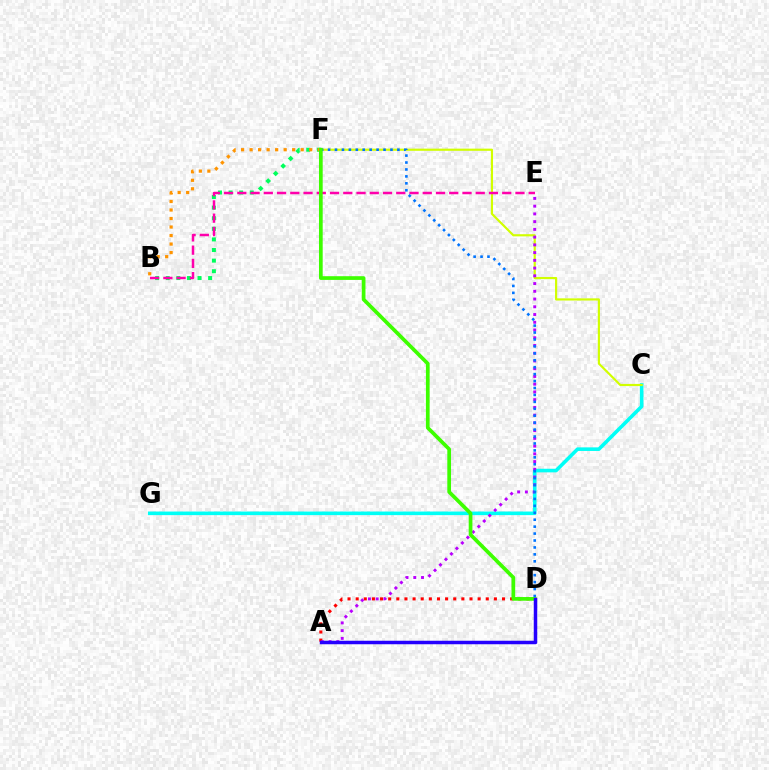{('B', 'F'): [{'color': '#00ff5c', 'line_style': 'dotted', 'thickness': 2.88}, {'color': '#ff9400', 'line_style': 'dotted', 'thickness': 2.31}], ('A', 'D'): [{'color': '#ff0000', 'line_style': 'dotted', 'thickness': 2.21}, {'color': '#2500ff', 'line_style': 'solid', 'thickness': 2.51}], ('C', 'G'): [{'color': '#00fff6', 'line_style': 'solid', 'thickness': 2.59}], ('C', 'F'): [{'color': '#d1ff00', 'line_style': 'solid', 'thickness': 1.56}], ('A', 'E'): [{'color': '#b900ff', 'line_style': 'dotted', 'thickness': 2.1}], ('B', 'E'): [{'color': '#ff00ac', 'line_style': 'dashed', 'thickness': 1.8}], ('D', 'F'): [{'color': '#0074ff', 'line_style': 'dotted', 'thickness': 1.88}, {'color': '#3dff00', 'line_style': 'solid', 'thickness': 2.67}]}